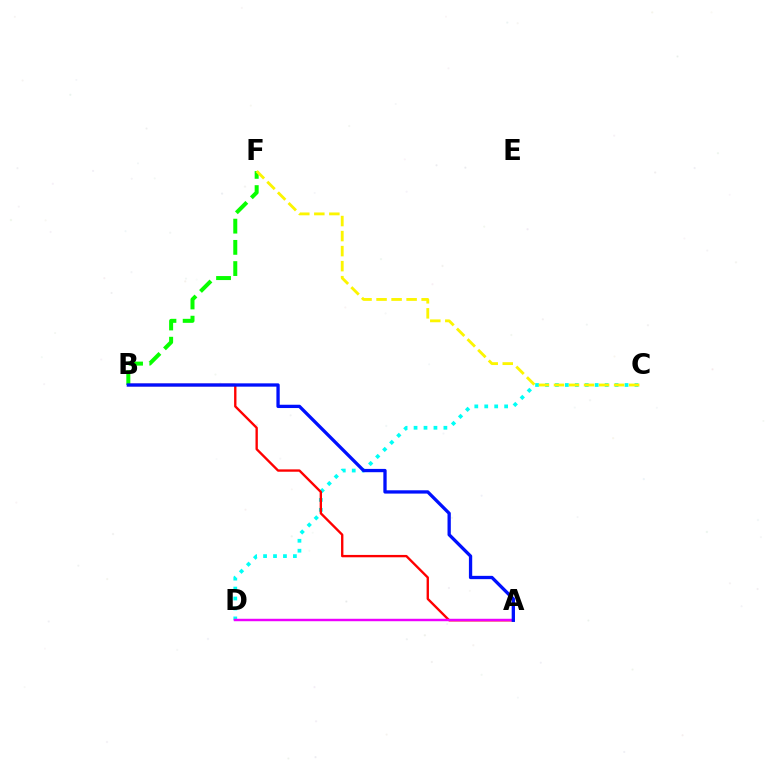{('C', 'D'): [{'color': '#00fff6', 'line_style': 'dotted', 'thickness': 2.7}], ('A', 'B'): [{'color': '#ff0000', 'line_style': 'solid', 'thickness': 1.7}, {'color': '#0010ff', 'line_style': 'solid', 'thickness': 2.38}], ('A', 'D'): [{'color': '#ee00ff', 'line_style': 'solid', 'thickness': 1.76}], ('B', 'F'): [{'color': '#08ff00', 'line_style': 'dashed', 'thickness': 2.88}], ('C', 'F'): [{'color': '#fcf500', 'line_style': 'dashed', 'thickness': 2.04}]}